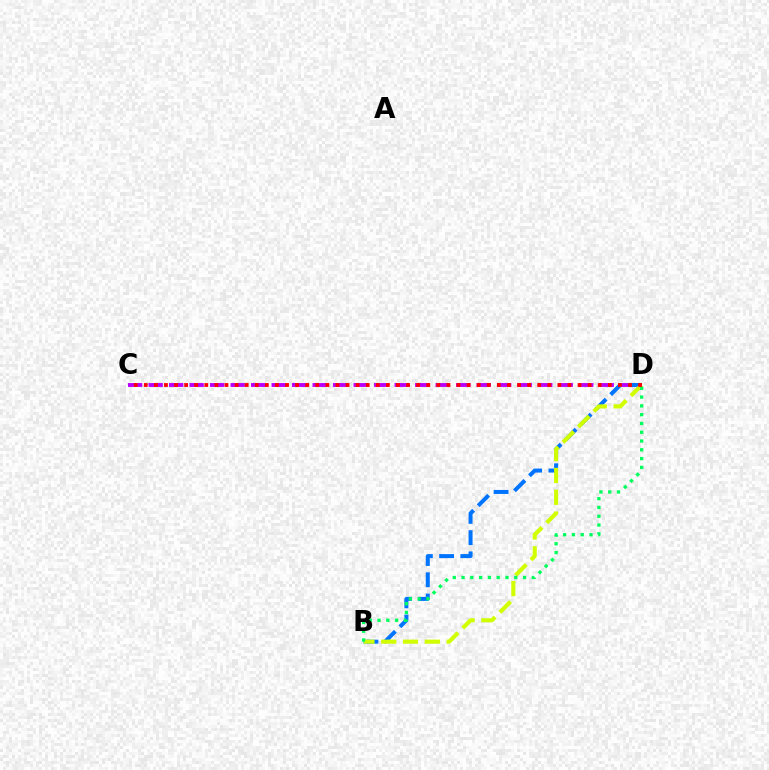{('C', 'D'): [{'color': '#b900ff', 'line_style': 'dashed', 'thickness': 2.79}, {'color': '#ff0000', 'line_style': 'dotted', 'thickness': 2.74}], ('B', 'D'): [{'color': '#0074ff', 'line_style': 'dashed', 'thickness': 2.88}, {'color': '#d1ff00', 'line_style': 'dashed', 'thickness': 2.96}, {'color': '#00ff5c', 'line_style': 'dotted', 'thickness': 2.39}]}